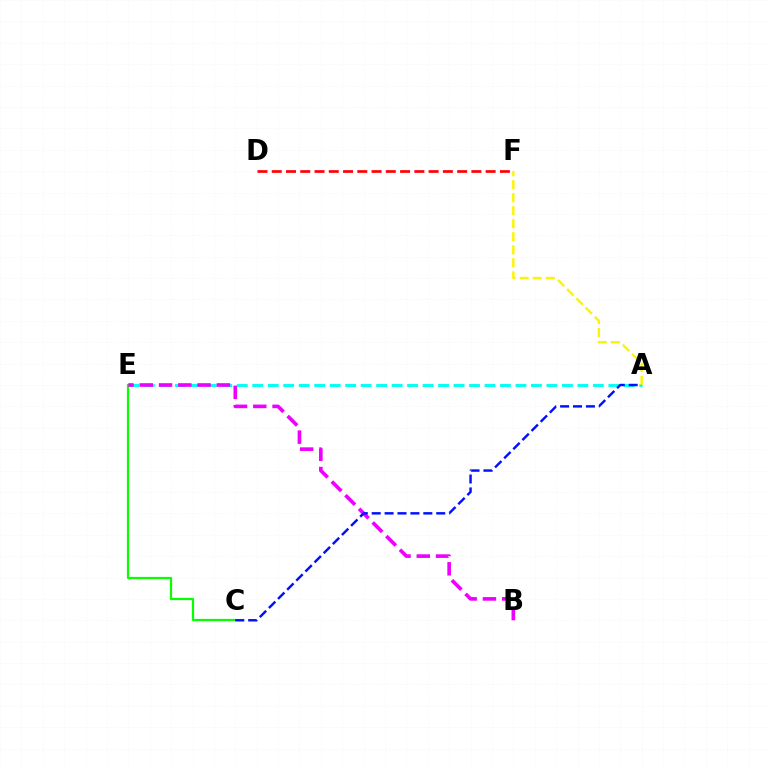{('A', 'E'): [{'color': '#00fff6', 'line_style': 'dashed', 'thickness': 2.1}], ('A', 'F'): [{'color': '#fcf500', 'line_style': 'dashed', 'thickness': 1.77}], ('C', 'E'): [{'color': '#08ff00', 'line_style': 'solid', 'thickness': 1.58}], ('B', 'E'): [{'color': '#ee00ff', 'line_style': 'dashed', 'thickness': 2.62}], ('A', 'C'): [{'color': '#0010ff', 'line_style': 'dashed', 'thickness': 1.75}], ('D', 'F'): [{'color': '#ff0000', 'line_style': 'dashed', 'thickness': 1.94}]}